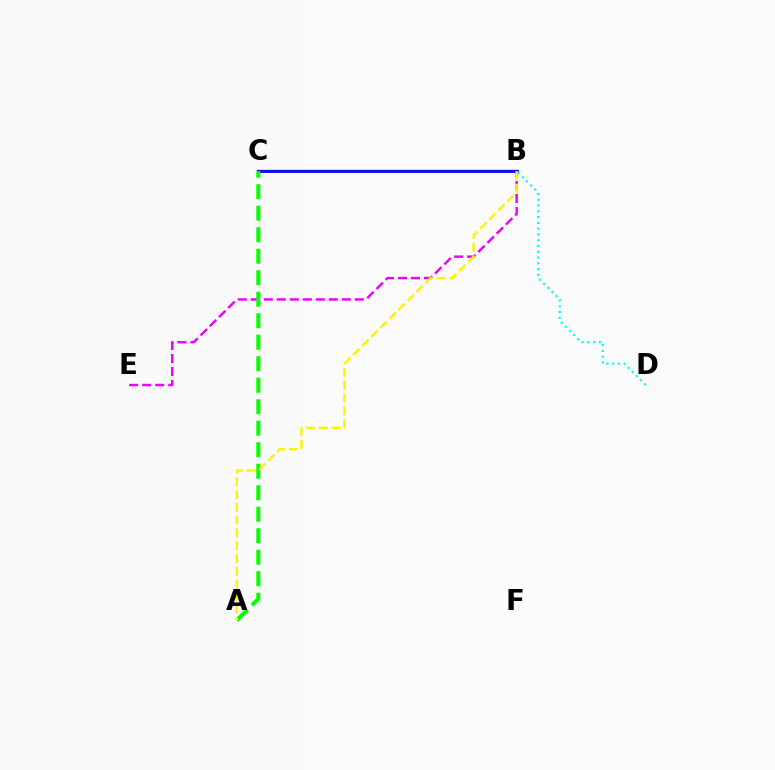{('B', 'E'): [{'color': '#ee00ff', 'line_style': 'dashed', 'thickness': 1.77}], ('B', 'C'): [{'color': '#ff0000', 'line_style': 'solid', 'thickness': 1.74}, {'color': '#0010ff', 'line_style': 'solid', 'thickness': 2.03}], ('A', 'C'): [{'color': '#08ff00', 'line_style': 'dashed', 'thickness': 2.92}], ('A', 'B'): [{'color': '#fcf500', 'line_style': 'dashed', 'thickness': 1.74}], ('B', 'D'): [{'color': '#00fff6', 'line_style': 'dotted', 'thickness': 1.57}]}